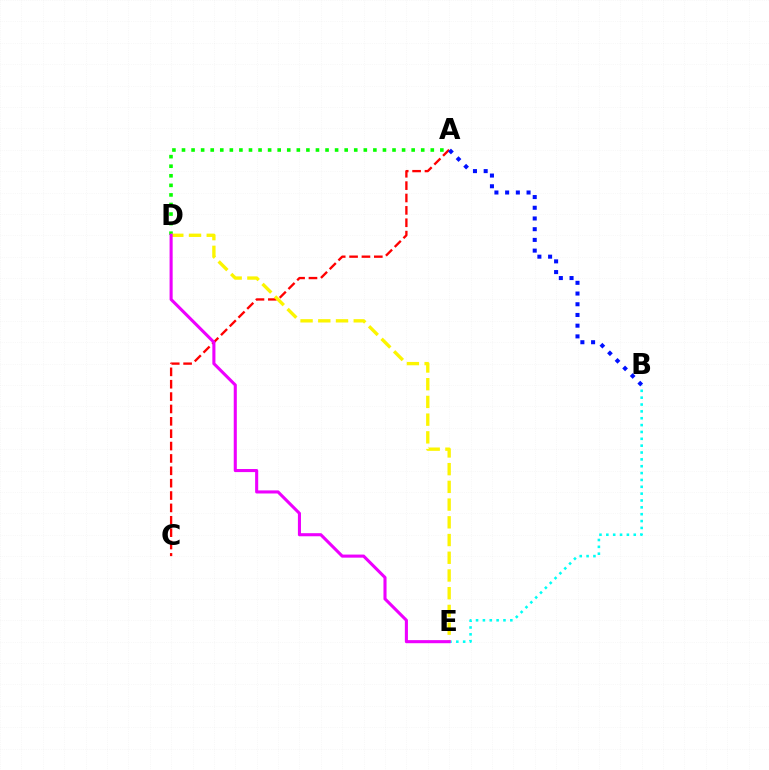{('A', 'C'): [{'color': '#ff0000', 'line_style': 'dashed', 'thickness': 1.68}], ('B', 'E'): [{'color': '#00fff6', 'line_style': 'dotted', 'thickness': 1.86}], ('A', 'D'): [{'color': '#08ff00', 'line_style': 'dotted', 'thickness': 2.6}], ('D', 'E'): [{'color': '#fcf500', 'line_style': 'dashed', 'thickness': 2.41}, {'color': '#ee00ff', 'line_style': 'solid', 'thickness': 2.22}], ('A', 'B'): [{'color': '#0010ff', 'line_style': 'dotted', 'thickness': 2.91}]}